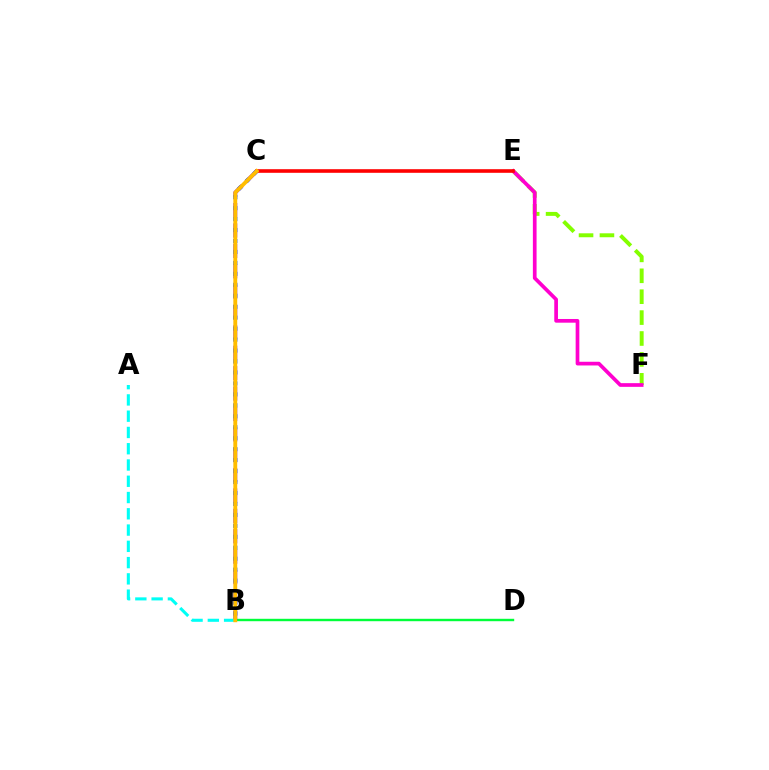{('B', 'D'): [{'color': '#00ff39', 'line_style': 'solid', 'thickness': 1.74}], ('E', 'F'): [{'color': '#84ff00', 'line_style': 'dashed', 'thickness': 2.84}, {'color': '#ff00cf', 'line_style': 'solid', 'thickness': 2.66}], ('C', 'E'): [{'color': '#ff0000', 'line_style': 'solid', 'thickness': 2.59}], ('B', 'C'): [{'color': '#7200ff', 'line_style': 'dashed', 'thickness': 2.77}, {'color': '#004bff', 'line_style': 'dotted', 'thickness': 2.98}, {'color': '#ffbd00', 'line_style': 'solid', 'thickness': 2.78}], ('A', 'B'): [{'color': '#00fff6', 'line_style': 'dashed', 'thickness': 2.21}]}